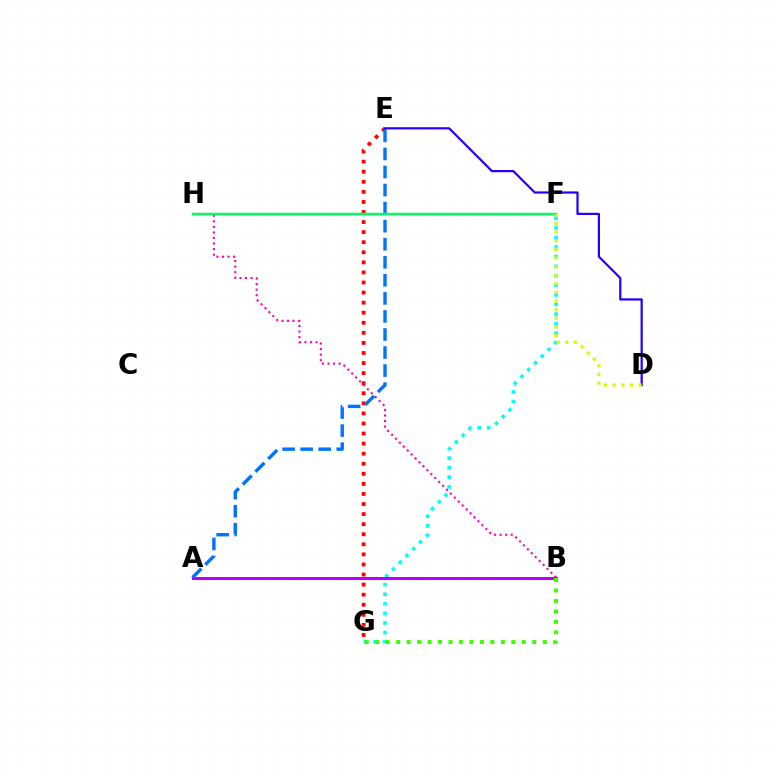{('E', 'G'): [{'color': '#ff0000', 'line_style': 'dotted', 'thickness': 2.74}], ('B', 'H'): [{'color': '#ff00ac', 'line_style': 'dotted', 'thickness': 1.51}], ('A', 'B'): [{'color': '#ff9400', 'line_style': 'solid', 'thickness': 1.82}, {'color': '#b900ff', 'line_style': 'solid', 'thickness': 2.18}], ('D', 'E'): [{'color': '#2500ff', 'line_style': 'solid', 'thickness': 1.59}], ('F', 'G'): [{'color': '#00fff6', 'line_style': 'dotted', 'thickness': 2.6}], ('A', 'E'): [{'color': '#0074ff', 'line_style': 'dashed', 'thickness': 2.45}], ('F', 'H'): [{'color': '#00ff5c', 'line_style': 'solid', 'thickness': 1.77}], ('B', 'G'): [{'color': '#3dff00', 'line_style': 'dotted', 'thickness': 2.84}], ('D', 'F'): [{'color': '#d1ff00', 'line_style': 'dotted', 'thickness': 2.34}]}